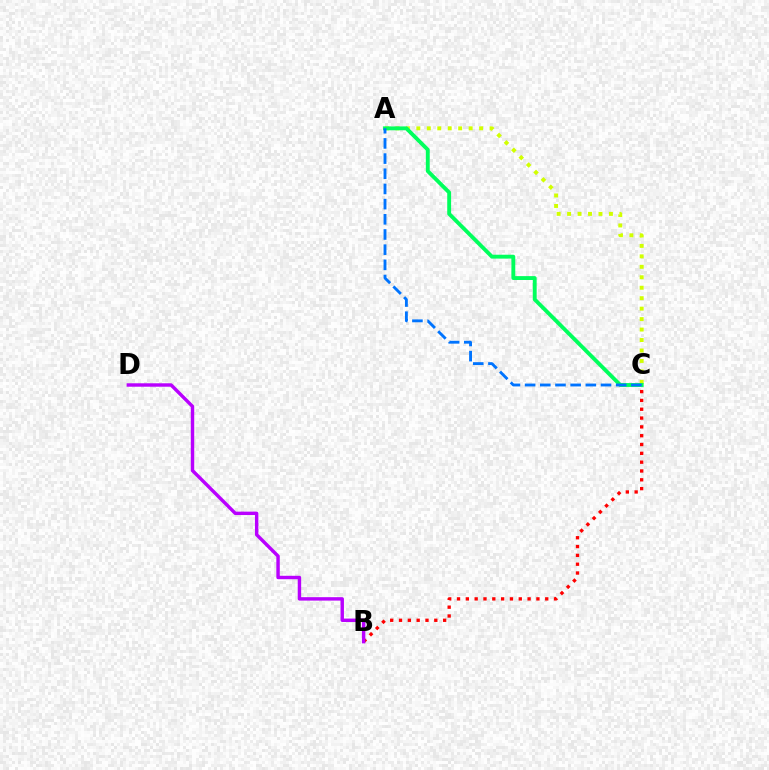{('A', 'C'): [{'color': '#d1ff00', 'line_style': 'dotted', 'thickness': 2.84}, {'color': '#00ff5c', 'line_style': 'solid', 'thickness': 2.79}, {'color': '#0074ff', 'line_style': 'dashed', 'thickness': 2.06}], ('B', 'C'): [{'color': '#ff0000', 'line_style': 'dotted', 'thickness': 2.4}], ('B', 'D'): [{'color': '#b900ff', 'line_style': 'solid', 'thickness': 2.47}]}